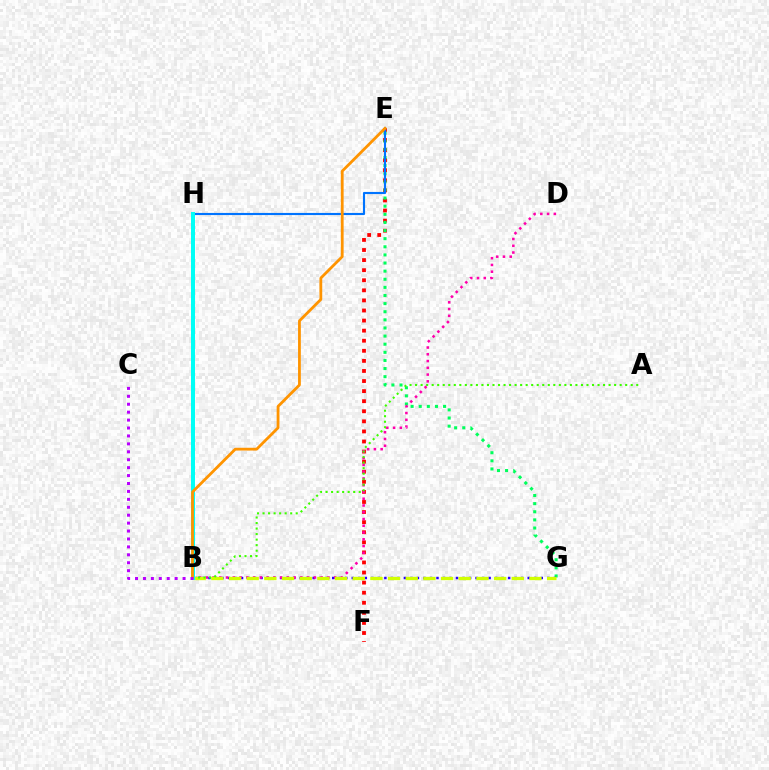{('E', 'F'): [{'color': '#ff0000', 'line_style': 'dotted', 'thickness': 2.74}], ('E', 'G'): [{'color': '#00ff5c', 'line_style': 'dotted', 'thickness': 2.21}], ('B', 'G'): [{'color': '#2500ff', 'line_style': 'dotted', 'thickness': 1.77}, {'color': '#d1ff00', 'line_style': 'dashed', 'thickness': 2.4}], ('B', 'D'): [{'color': '#ff00ac', 'line_style': 'dotted', 'thickness': 1.84}], ('E', 'H'): [{'color': '#0074ff', 'line_style': 'solid', 'thickness': 1.54}], ('A', 'B'): [{'color': '#3dff00', 'line_style': 'dotted', 'thickness': 1.5}], ('B', 'H'): [{'color': '#00fff6', 'line_style': 'solid', 'thickness': 2.87}], ('B', 'E'): [{'color': '#ff9400', 'line_style': 'solid', 'thickness': 2.01}], ('B', 'C'): [{'color': '#b900ff', 'line_style': 'dotted', 'thickness': 2.15}]}